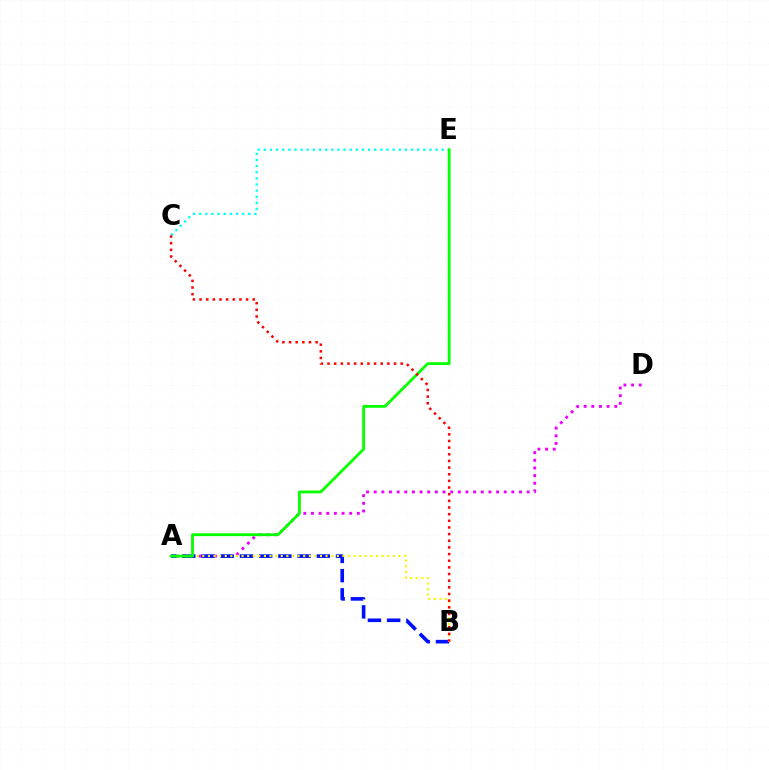{('C', 'E'): [{'color': '#00fff6', 'line_style': 'dotted', 'thickness': 1.67}], ('A', 'D'): [{'color': '#ee00ff', 'line_style': 'dotted', 'thickness': 2.08}], ('A', 'B'): [{'color': '#0010ff', 'line_style': 'dashed', 'thickness': 2.61}, {'color': '#fcf500', 'line_style': 'dotted', 'thickness': 1.52}], ('A', 'E'): [{'color': '#08ff00', 'line_style': 'solid', 'thickness': 2.03}], ('B', 'C'): [{'color': '#ff0000', 'line_style': 'dotted', 'thickness': 1.81}]}